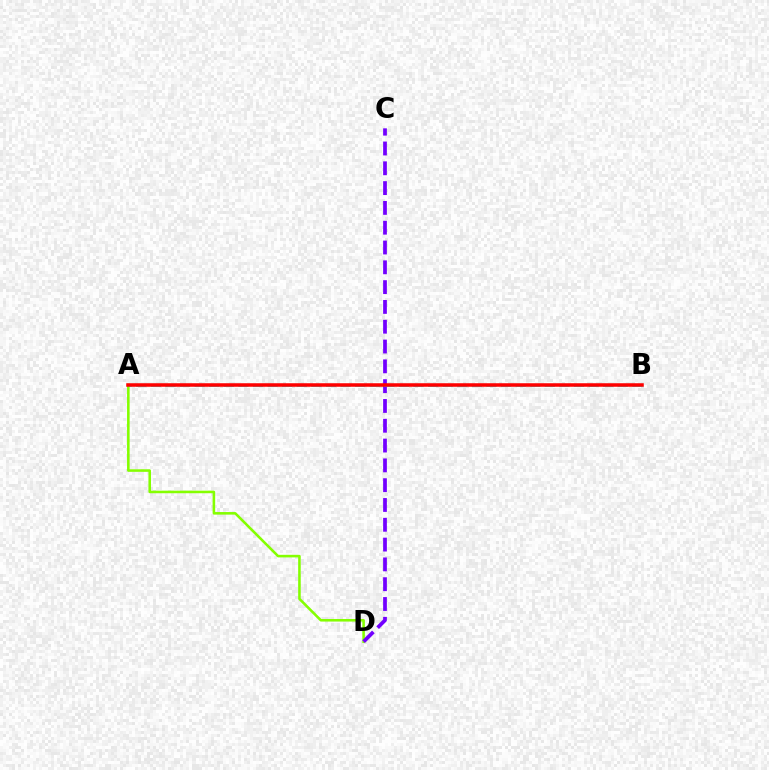{('A', 'D'): [{'color': '#84ff00', 'line_style': 'solid', 'thickness': 1.85}], ('C', 'D'): [{'color': '#7200ff', 'line_style': 'dashed', 'thickness': 2.69}], ('A', 'B'): [{'color': '#00fff6', 'line_style': 'dashed', 'thickness': 1.98}, {'color': '#ff0000', 'line_style': 'solid', 'thickness': 2.54}]}